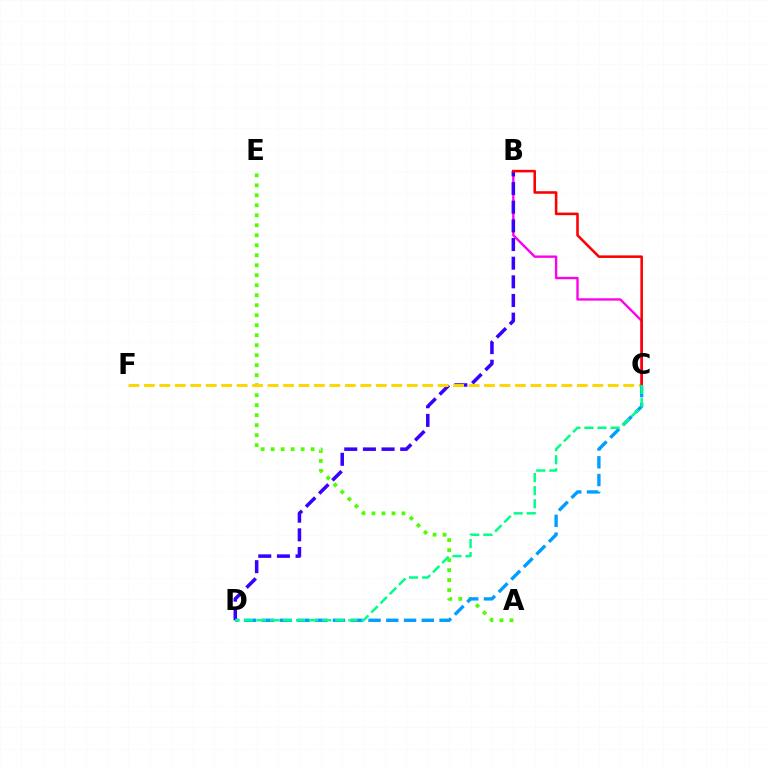{('B', 'C'): [{'color': '#ff00ed', 'line_style': 'solid', 'thickness': 1.71}, {'color': '#ff0000', 'line_style': 'solid', 'thickness': 1.85}], ('B', 'D'): [{'color': '#3700ff', 'line_style': 'dashed', 'thickness': 2.53}], ('A', 'E'): [{'color': '#4fff00', 'line_style': 'dotted', 'thickness': 2.72}], ('C', 'F'): [{'color': '#ffd500', 'line_style': 'dashed', 'thickness': 2.1}], ('C', 'D'): [{'color': '#009eff', 'line_style': 'dashed', 'thickness': 2.41}, {'color': '#00ff86', 'line_style': 'dashed', 'thickness': 1.78}]}